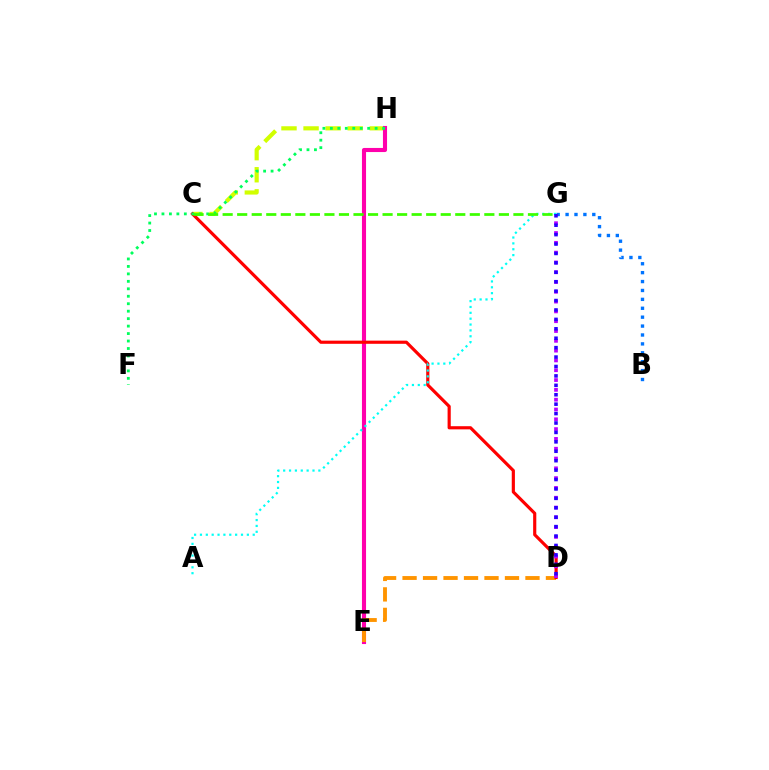{('C', 'H'): [{'color': '#d1ff00', 'line_style': 'dashed', 'thickness': 3.0}], ('E', 'H'): [{'color': '#ff00ac', 'line_style': 'solid', 'thickness': 2.95}], ('D', 'E'): [{'color': '#ff9400', 'line_style': 'dashed', 'thickness': 2.78}], ('C', 'D'): [{'color': '#ff0000', 'line_style': 'solid', 'thickness': 2.28}], ('B', 'G'): [{'color': '#0074ff', 'line_style': 'dotted', 'thickness': 2.42}], ('D', 'G'): [{'color': '#b900ff', 'line_style': 'dotted', 'thickness': 2.66}, {'color': '#2500ff', 'line_style': 'dotted', 'thickness': 2.56}], ('F', 'H'): [{'color': '#00ff5c', 'line_style': 'dotted', 'thickness': 2.03}], ('A', 'G'): [{'color': '#00fff6', 'line_style': 'dotted', 'thickness': 1.59}], ('C', 'G'): [{'color': '#3dff00', 'line_style': 'dashed', 'thickness': 1.98}]}